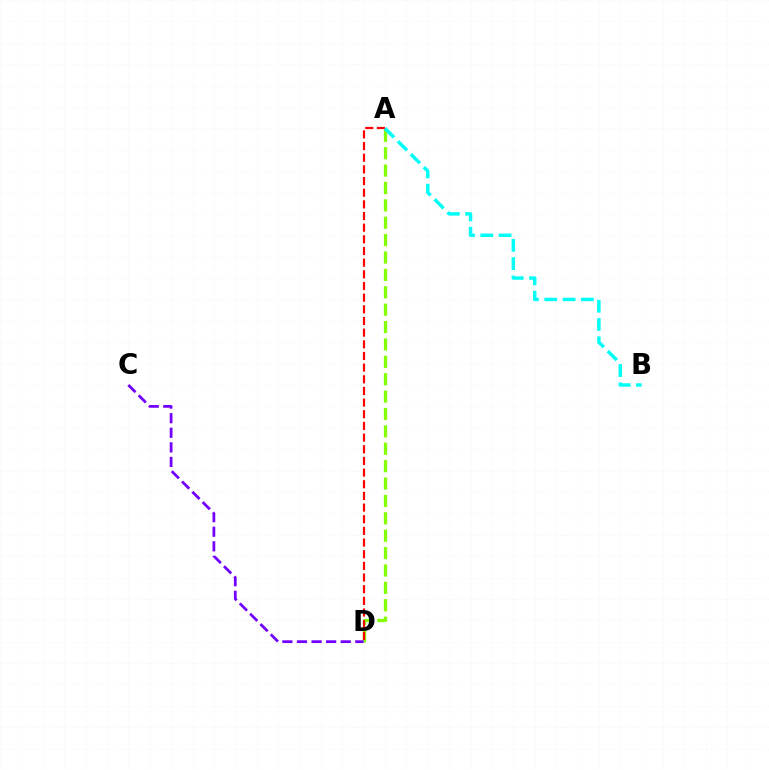{('A', 'D'): [{'color': '#84ff00', 'line_style': 'dashed', 'thickness': 2.36}, {'color': '#ff0000', 'line_style': 'dashed', 'thickness': 1.58}], ('C', 'D'): [{'color': '#7200ff', 'line_style': 'dashed', 'thickness': 1.98}], ('A', 'B'): [{'color': '#00fff6', 'line_style': 'dashed', 'thickness': 2.49}]}